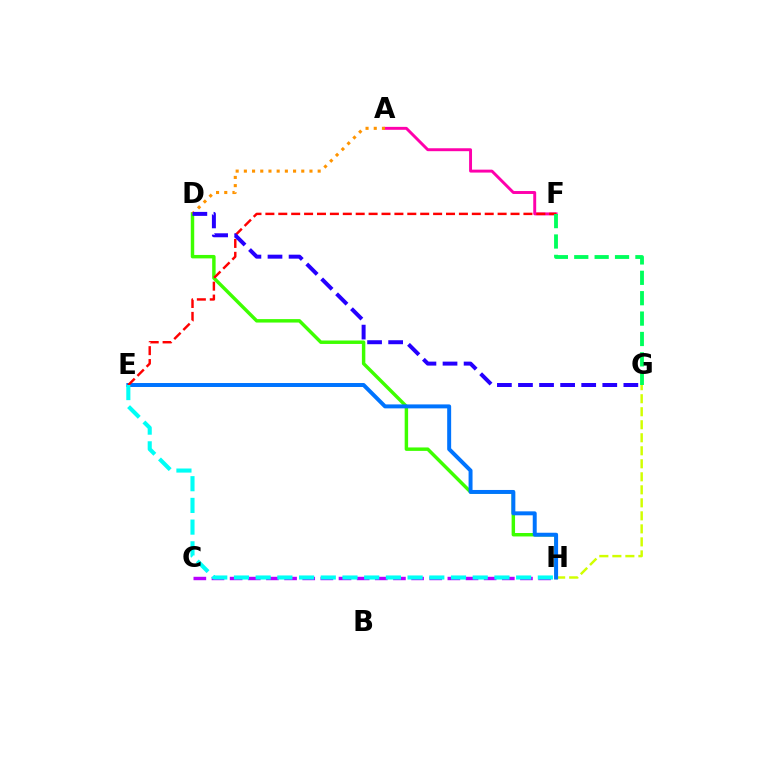{('G', 'H'): [{'color': '#d1ff00', 'line_style': 'dashed', 'thickness': 1.77}], ('D', 'H'): [{'color': '#3dff00', 'line_style': 'solid', 'thickness': 2.48}], ('A', 'F'): [{'color': '#ff00ac', 'line_style': 'solid', 'thickness': 2.11}], ('E', 'H'): [{'color': '#0074ff', 'line_style': 'solid', 'thickness': 2.85}, {'color': '#00fff6', 'line_style': 'dashed', 'thickness': 2.95}], ('A', 'D'): [{'color': '#ff9400', 'line_style': 'dotted', 'thickness': 2.23}], ('C', 'H'): [{'color': '#b900ff', 'line_style': 'dashed', 'thickness': 2.47}], ('E', 'F'): [{'color': '#ff0000', 'line_style': 'dashed', 'thickness': 1.75}], ('D', 'G'): [{'color': '#2500ff', 'line_style': 'dashed', 'thickness': 2.86}], ('F', 'G'): [{'color': '#00ff5c', 'line_style': 'dashed', 'thickness': 2.77}]}